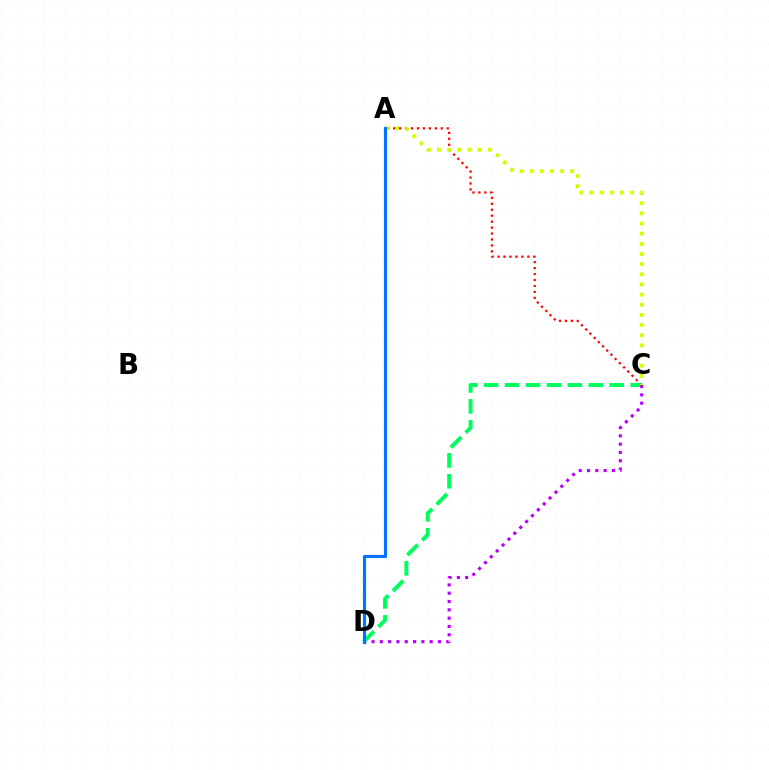{('A', 'C'): [{'color': '#ff0000', 'line_style': 'dotted', 'thickness': 1.62}, {'color': '#d1ff00', 'line_style': 'dotted', 'thickness': 2.76}], ('C', 'D'): [{'color': '#00ff5c', 'line_style': 'dashed', 'thickness': 2.85}, {'color': '#b900ff', 'line_style': 'dotted', 'thickness': 2.26}], ('A', 'D'): [{'color': '#0074ff', 'line_style': 'solid', 'thickness': 2.27}]}